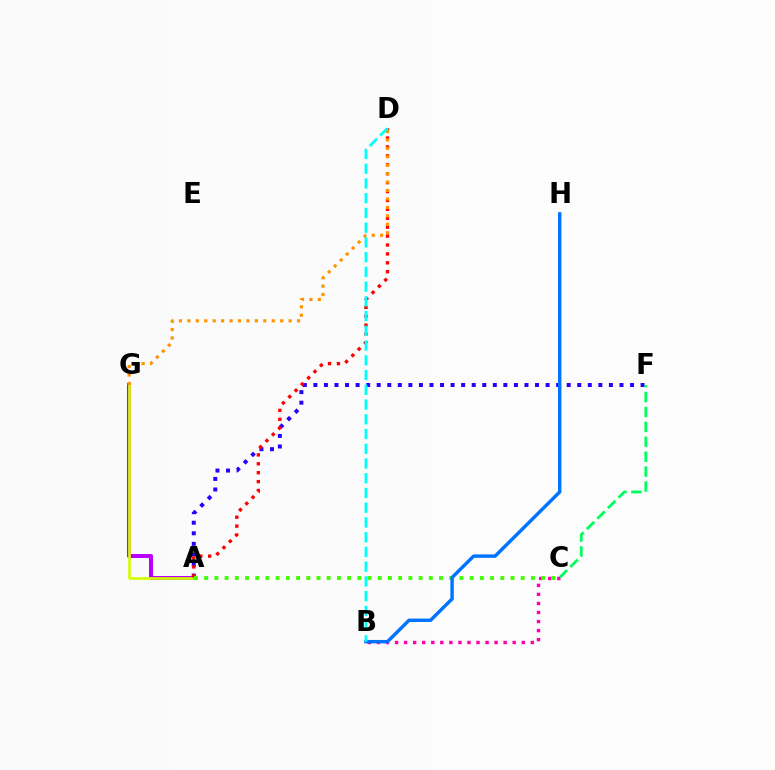{('A', 'F'): [{'color': '#2500ff', 'line_style': 'dotted', 'thickness': 2.87}], ('B', 'C'): [{'color': '#ff00ac', 'line_style': 'dotted', 'thickness': 2.46}], ('A', 'G'): [{'color': '#b900ff', 'line_style': 'solid', 'thickness': 2.9}, {'color': '#d1ff00', 'line_style': 'solid', 'thickness': 1.92}], ('A', 'D'): [{'color': '#ff0000', 'line_style': 'dotted', 'thickness': 2.42}], ('A', 'C'): [{'color': '#3dff00', 'line_style': 'dotted', 'thickness': 2.77}], ('C', 'F'): [{'color': '#00ff5c', 'line_style': 'dashed', 'thickness': 2.02}], ('D', 'G'): [{'color': '#ff9400', 'line_style': 'dotted', 'thickness': 2.29}], ('B', 'H'): [{'color': '#0074ff', 'line_style': 'solid', 'thickness': 2.48}], ('B', 'D'): [{'color': '#00fff6', 'line_style': 'dashed', 'thickness': 2.0}]}